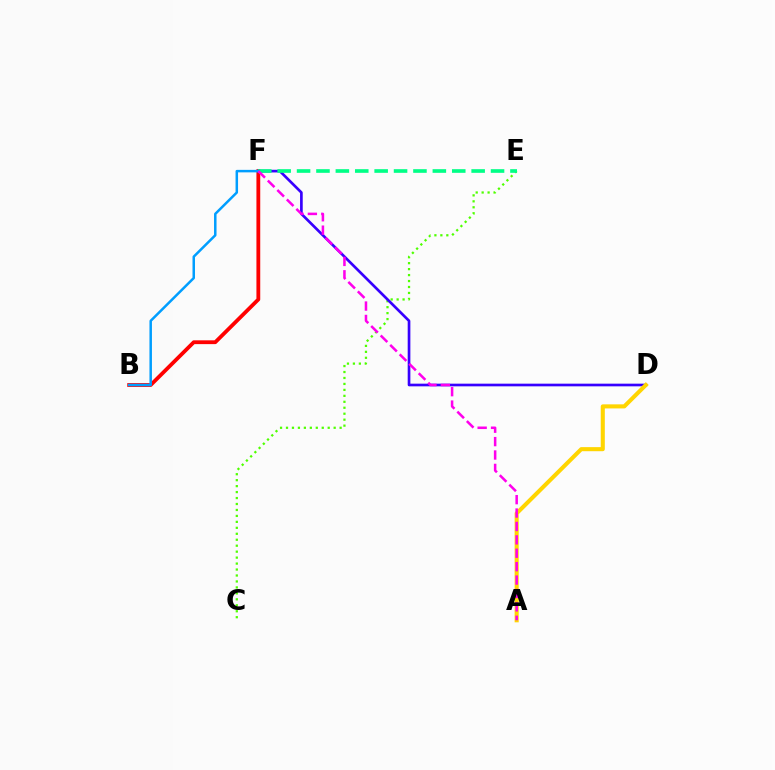{('C', 'E'): [{'color': '#4fff00', 'line_style': 'dotted', 'thickness': 1.62}], ('B', 'F'): [{'color': '#ff0000', 'line_style': 'solid', 'thickness': 2.74}, {'color': '#009eff', 'line_style': 'solid', 'thickness': 1.8}], ('D', 'F'): [{'color': '#3700ff', 'line_style': 'solid', 'thickness': 1.92}], ('E', 'F'): [{'color': '#00ff86', 'line_style': 'dashed', 'thickness': 2.64}], ('A', 'D'): [{'color': '#ffd500', 'line_style': 'solid', 'thickness': 2.94}], ('A', 'F'): [{'color': '#ff00ed', 'line_style': 'dashed', 'thickness': 1.82}]}